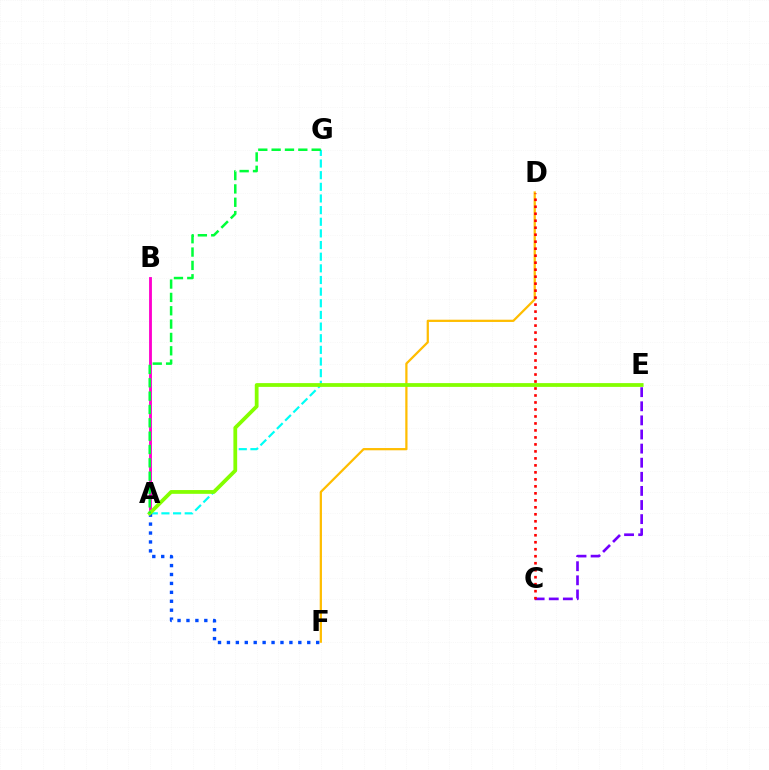{('C', 'E'): [{'color': '#7200ff', 'line_style': 'dashed', 'thickness': 1.92}], ('A', 'G'): [{'color': '#00fff6', 'line_style': 'dashed', 'thickness': 1.58}, {'color': '#00ff39', 'line_style': 'dashed', 'thickness': 1.81}], ('D', 'F'): [{'color': '#ffbd00', 'line_style': 'solid', 'thickness': 1.62}], ('A', 'B'): [{'color': '#ff00cf', 'line_style': 'solid', 'thickness': 2.05}], ('A', 'F'): [{'color': '#004bff', 'line_style': 'dotted', 'thickness': 2.42}], ('C', 'D'): [{'color': '#ff0000', 'line_style': 'dotted', 'thickness': 1.9}], ('A', 'E'): [{'color': '#84ff00', 'line_style': 'solid', 'thickness': 2.71}]}